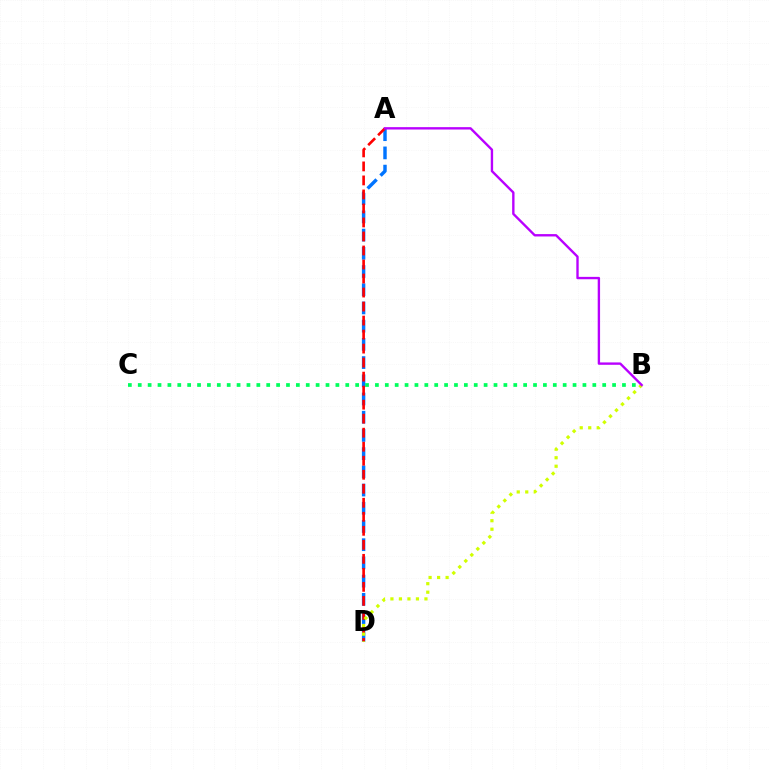{('A', 'D'): [{'color': '#0074ff', 'line_style': 'dashed', 'thickness': 2.47}, {'color': '#ff0000', 'line_style': 'dashed', 'thickness': 1.9}], ('B', 'C'): [{'color': '#00ff5c', 'line_style': 'dotted', 'thickness': 2.68}], ('B', 'D'): [{'color': '#d1ff00', 'line_style': 'dotted', 'thickness': 2.31}], ('A', 'B'): [{'color': '#b900ff', 'line_style': 'solid', 'thickness': 1.71}]}